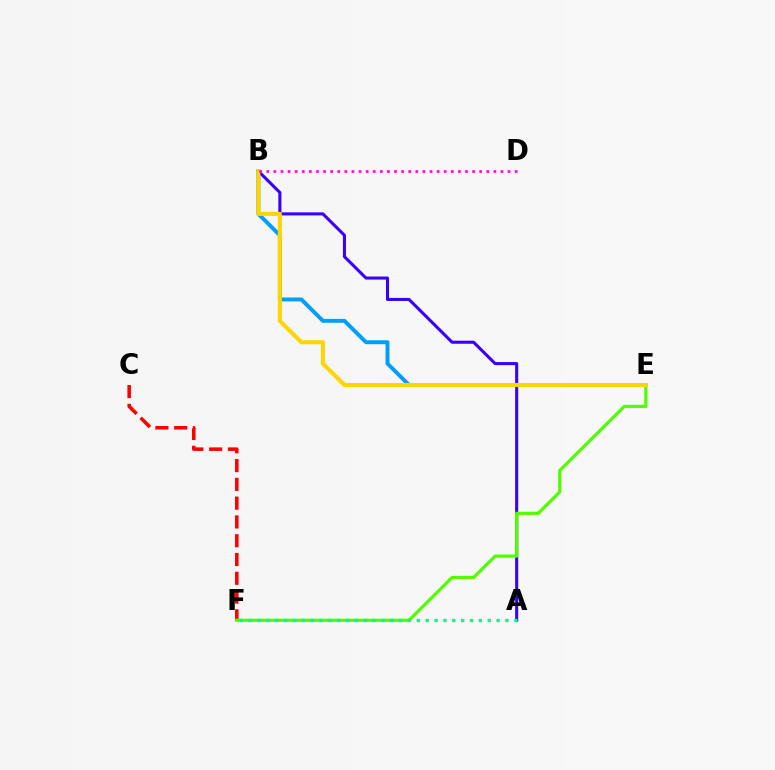{('B', 'E'): [{'color': '#009eff', 'line_style': 'solid', 'thickness': 2.83}, {'color': '#ffd500', 'line_style': 'solid', 'thickness': 2.93}], ('A', 'B'): [{'color': '#3700ff', 'line_style': 'solid', 'thickness': 2.2}], ('C', 'F'): [{'color': '#ff0000', 'line_style': 'dashed', 'thickness': 2.55}], ('E', 'F'): [{'color': '#4fff00', 'line_style': 'solid', 'thickness': 2.3}], ('B', 'D'): [{'color': '#ff00ed', 'line_style': 'dotted', 'thickness': 1.93}], ('A', 'F'): [{'color': '#00ff86', 'line_style': 'dotted', 'thickness': 2.41}]}